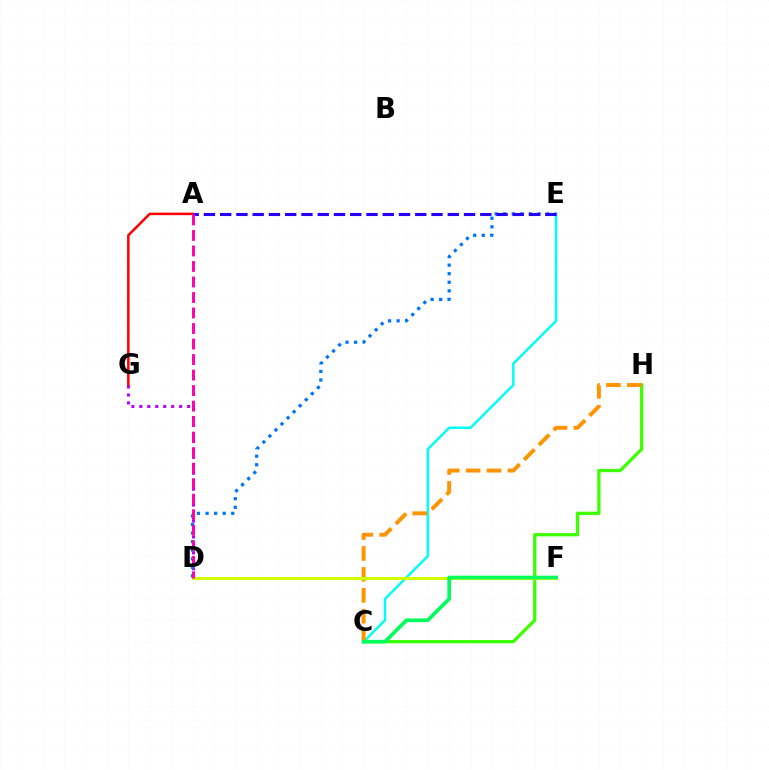{('C', 'E'): [{'color': '#00fff6', 'line_style': 'solid', 'thickness': 1.78}], ('A', 'G'): [{'color': '#ff0000', 'line_style': 'solid', 'thickness': 1.81}], ('C', 'H'): [{'color': '#3dff00', 'line_style': 'solid', 'thickness': 2.35}, {'color': '#ff9400', 'line_style': 'dashed', 'thickness': 2.84}], ('D', 'G'): [{'color': '#b900ff', 'line_style': 'dotted', 'thickness': 2.16}], ('D', 'E'): [{'color': '#0074ff', 'line_style': 'dotted', 'thickness': 2.33}], ('D', 'F'): [{'color': '#d1ff00', 'line_style': 'solid', 'thickness': 2.22}], ('A', 'E'): [{'color': '#2500ff', 'line_style': 'dashed', 'thickness': 2.21}], ('C', 'F'): [{'color': '#00ff5c', 'line_style': 'solid', 'thickness': 2.64}], ('A', 'D'): [{'color': '#ff00ac', 'line_style': 'dashed', 'thickness': 2.11}]}